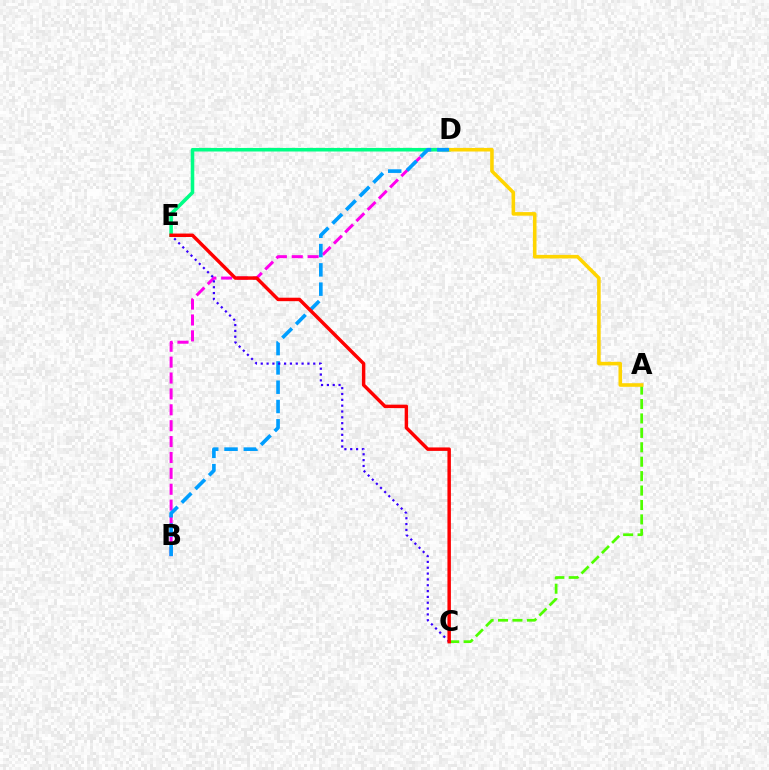{('B', 'D'): [{'color': '#ff00ed', 'line_style': 'dashed', 'thickness': 2.16}, {'color': '#009eff', 'line_style': 'dashed', 'thickness': 2.62}], ('A', 'C'): [{'color': '#4fff00', 'line_style': 'dashed', 'thickness': 1.96}], ('D', 'E'): [{'color': '#00ff86', 'line_style': 'solid', 'thickness': 2.56}], ('A', 'D'): [{'color': '#ffd500', 'line_style': 'solid', 'thickness': 2.57}], ('C', 'E'): [{'color': '#3700ff', 'line_style': 'dotted', 'thickness': 1.59}, {'color': '#ff0000', 'line_style': 'solid', 'thickness': 2.49}]}